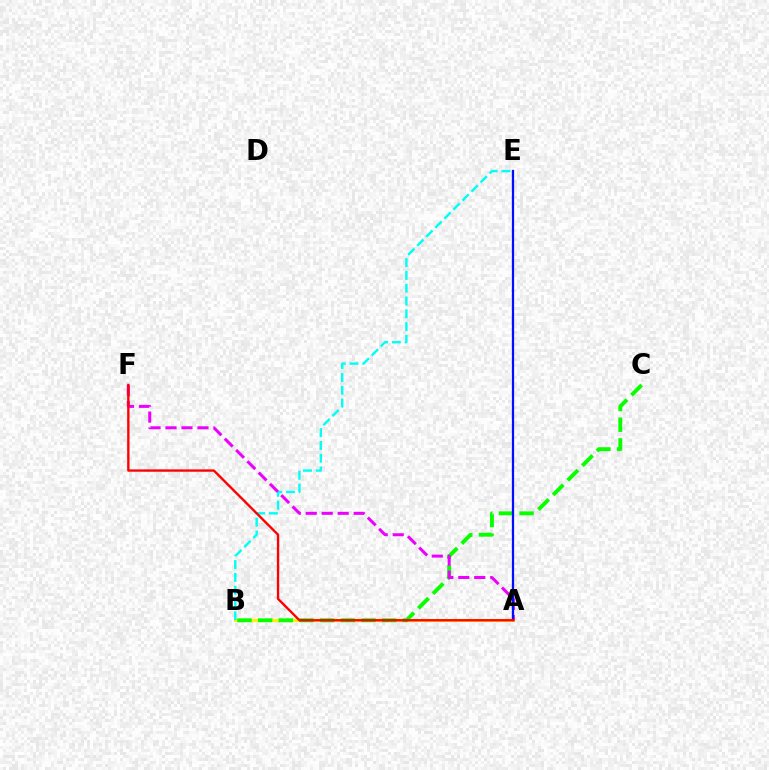{('A', 'B'): [{'color': '#fcf500', 'line_style': 'solid', 'thickness': 2.22}], ('B', 'C'): [{'color': '#08ff00', 'line_style': 'dashed', 'thickness': 2.81}], ('B', 'E'): [{'color': '#00fff6', 'line_style': 'dashed', 'thickness': 1.74}], ('A', 'F'): [{'color': '#ee00ff', 'line_style': 'dashed', 'thickness': 2.17}, {'color': '#ff0000', 'line_style': 'solid', 'thickness': 1.69}], ('A', 'E'): [{'color': '#0010ff', 'line_style': 'solid', 'thickness': 1.62}]}